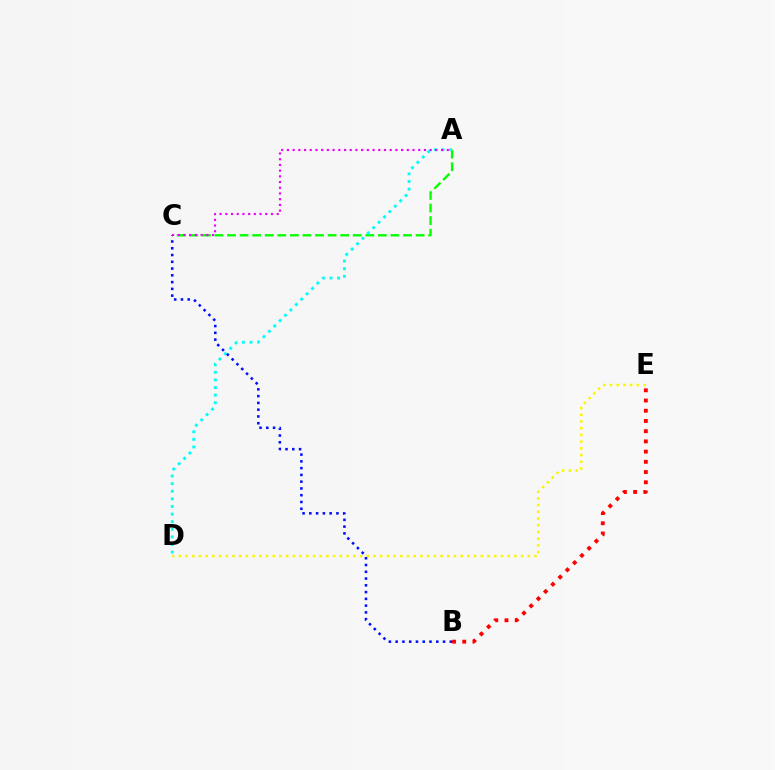{('A', 'C'): [{'color': '#08ff00', 'line_style': 'dashed', 'thickness': 1.71}, {'color': '#ee00ff', 'line_style': 'dotted', 'thickness': 1.55}], ('D', 'E'): [{'color': '#fcf500', 'line_style': 'dotted', 'thickness': 1.82}], ('A', 'D'): [{'color': '#00fff6', 'line_style': 'dotted', 'thickness': 2.07}], ('B', 'C'): [{'color': '#0010ff', 'line_style': 'dotted', 'thickness': 1.84}], ('B', 'E'): [{'color': '#ff0000', 'line_style': 'dotted', 'thickness': 2.78}]}